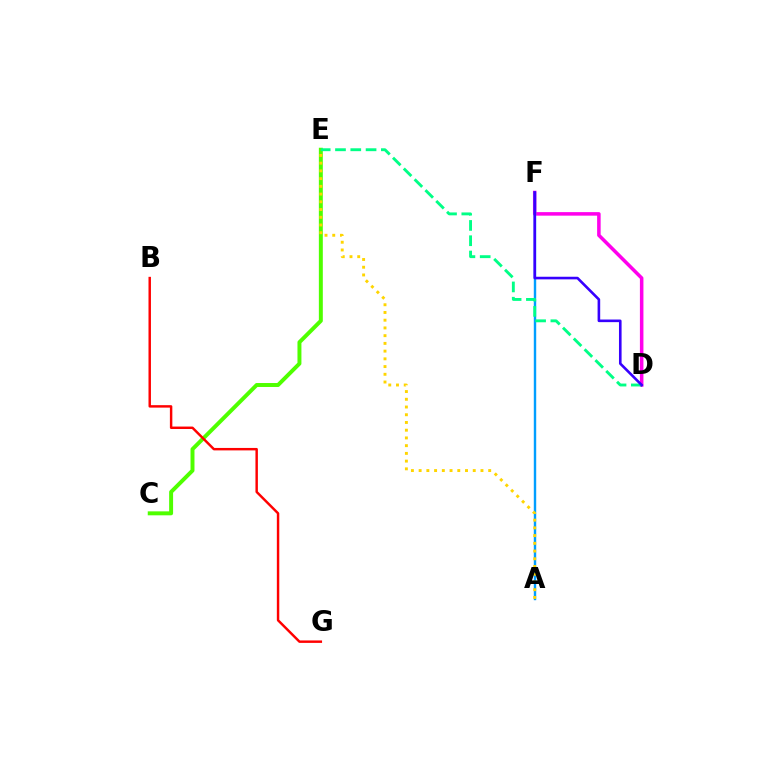{('D', 'F'): [{'color': '#ff00ed', 'line_style': 'solid', 'thickness': 2.54}, {'color': '#3700ff', 'line_style': 'solid', 'thickness': 1.88}], ('A', 'F'): [{'color': '#009eff', 'line_style': 'solid', 'thickness': 1.74}], ('C', 'E'): [{'color': '#4fff00', 'line_style': 'solid', 'thickness': 2.85}], ('D', 'E'): [{'color': '#00ff86', 'line_style': 'dashed', 'thickness': 2.08}], ('B', 'G'): [{'color': '#ff0000', 'line_style': 'solid', 'thickness': 1.76}], ('A', 'E'): [{'color': '#ffd500', 'line_style': 'dotted', 'thickness': 2.1}]}